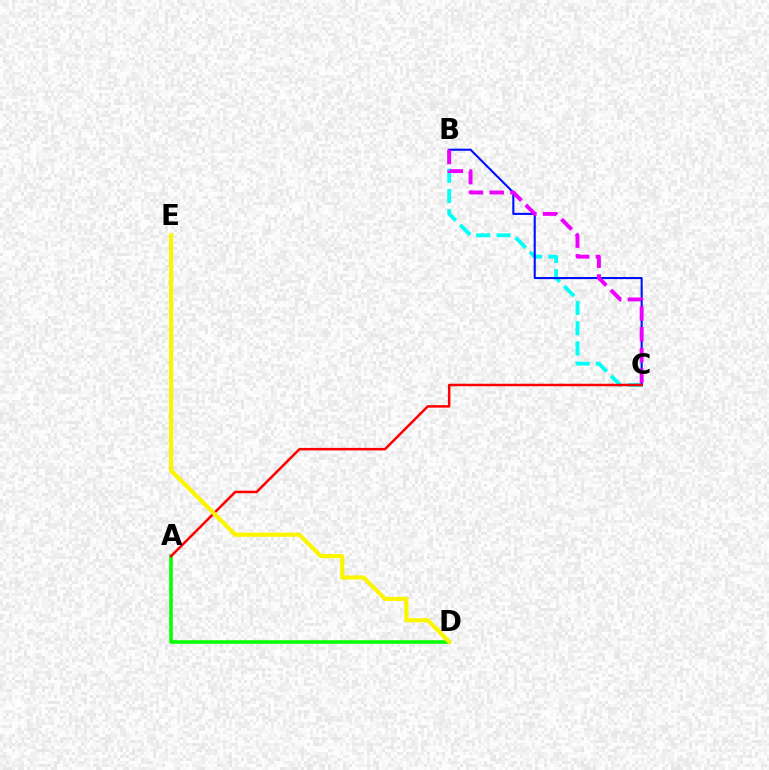{('B', 'C'): [{'color': '#00fff6', 'line_style': 'dashed', 'thickness': 2.75}, {'color': '#0010ff', 'line_style': 'solid', 'thickness': 1.51}, {'color': '#ee00ff', 'line_style': 'dashed', 'thickness': 2.82}], ('A', 'D'): [{'color': '#08ff00', 'line_style': 'solid', 'thickness': 2.56}], ('A', 'C'): [{'color': '#ff0000', 'line_style': 'solid', 'thickness': 1.8}], ('D', 'E'): [{'color': '#fcf500', 'line_style': 'solid', 'thickness': 3.0}]}